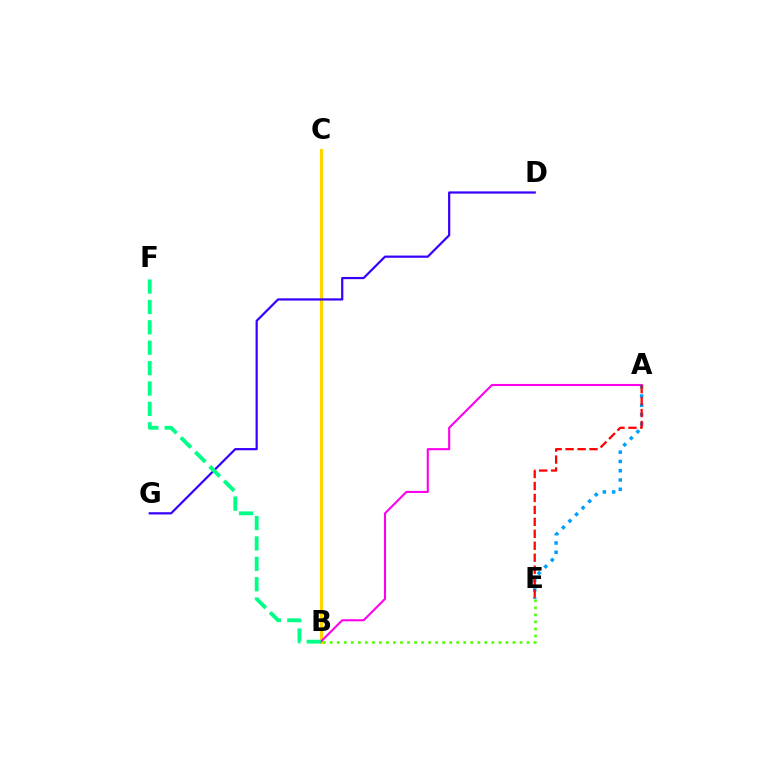{('B', 'E'): [{'color': '#4fff00', 'line_style': 'dotted', 'thickness': 1.91}], ('B', 'C'): [{'color': '#ffd500', 'line_style': 'solid', 'thickness': 2.23}], ('A', 'B'): [{'color': '#ff00ed', 'line_style': 'solid', 'thickness': 1.52}], ('D', 'G'): [{'color': '#3700ff', 'line_style': 'solid', 'thickness': 1.59}], ('B', 'F'): [{'color': '#00ff86', 'line_style': 'dashed', 'thickness': 2.77}], ('A', 'E'): [{'color': '#009eff', 'line_style': 'dotted', 'thickness': 2.52}, {'color': '#ff0000', 'line_style': 'dashed', 'thickness': 1.62}]}